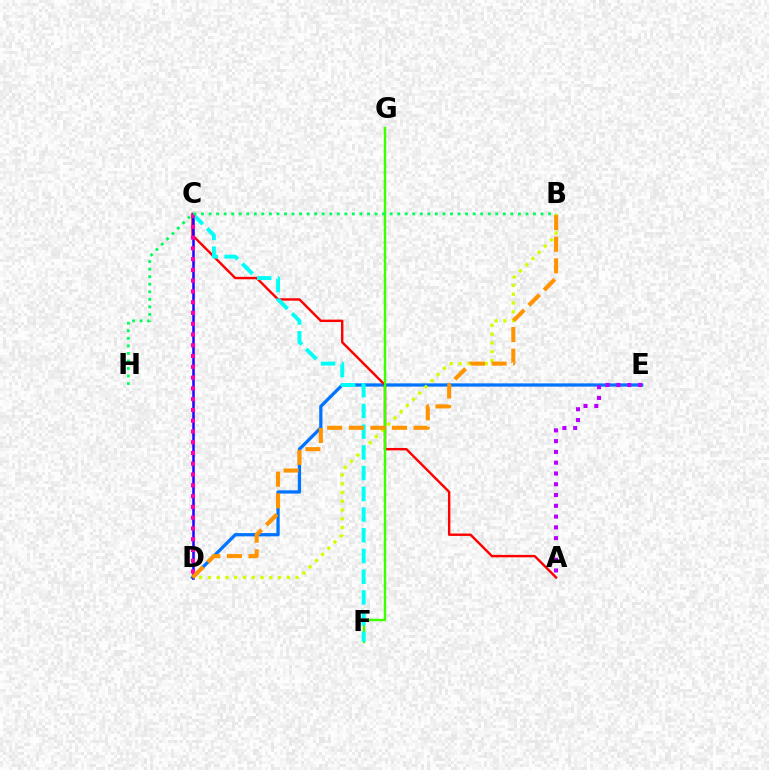{('D', 'E'): [{'color': '#0074ff', 'line_style': 'solid', 'thickness': 2.35}], ('B', 'D'): [{'color': '#d1ff00', 'line_style': 'dotted', 'thickness': 2.38}, {'color': '#ff9400', 'line_style': 'dashed', 'thickness': 2.94}], ('A', 'E'): [{'color': '#b900ff', 'line_style': 'dotted', 'thickness': 2.93}], ('A', 'C'): [{'color': '#ff0000', 'line_style': 'solid', 'thickness': 1.73}], ('F', 'G'): [{'color': '#3dff00', 'line_style': 'solid', 'thickness': 1.74}], ('C', 'D'): [{'color': '#2500ff', 'line_style': 'solid', 'thickness': 1.81}, {'color': '#ff00ac', 'line_style': 'dotted', 'thickness': 2.93}], ('C', 'F'): [{'color': '#00fff6', 'line_style': 'dashed', 'thickness': 2.82}], ('B', 'H'): [{'color': '#00ff5c', 'line_style': 'dotted', 'thickness': 2.05}]}